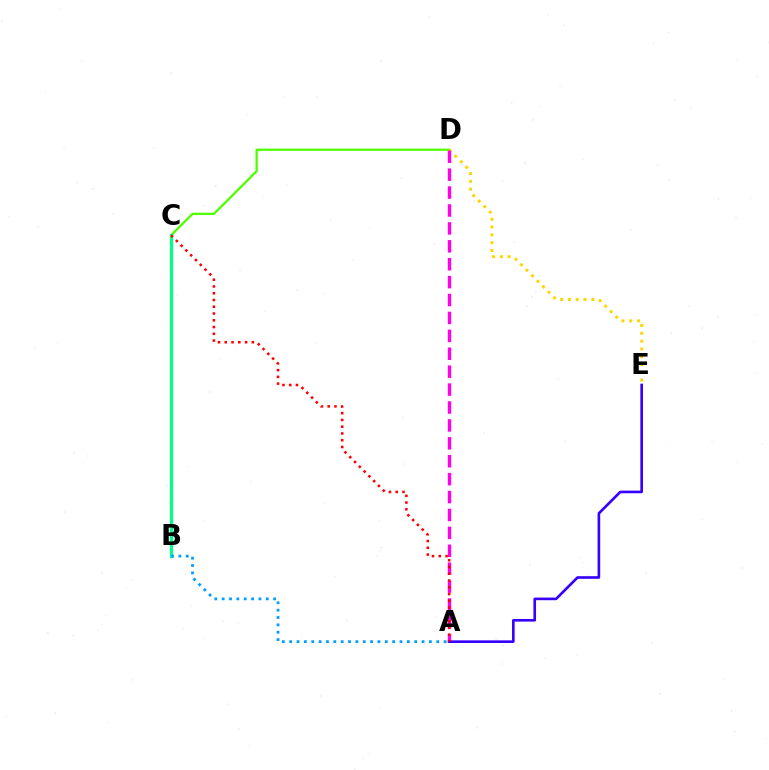{('C', 'D'): [{'color': '#4fff00', 'line_style': 'solid', 'thickness': 1.66}], ('B', 'C'): [{'color': '#00ff86', 'line_style': 'solid', 'thickness': 2.31}], ('D', 'E'): [{'color': '#ffd500', 'line_style': 'dotted', 'thickness': 2.12}], ('A', 'D'): [{'color': '#ff00ed', 'line_style': 'dashed', 'thickness': 2.43}], ('A', 'B'): [{'color': '#009eff', 'line_style': 'dotted', 'thickness': 2.0}], ('A', 'E'): [{'color': '#3700ff', 'line_style': 'solid', 'thickness': 1.9}], ('A', 'C'): [{'color': '#ff0000', 'line_style': 'dotted', 'thickness': 1.84}]}